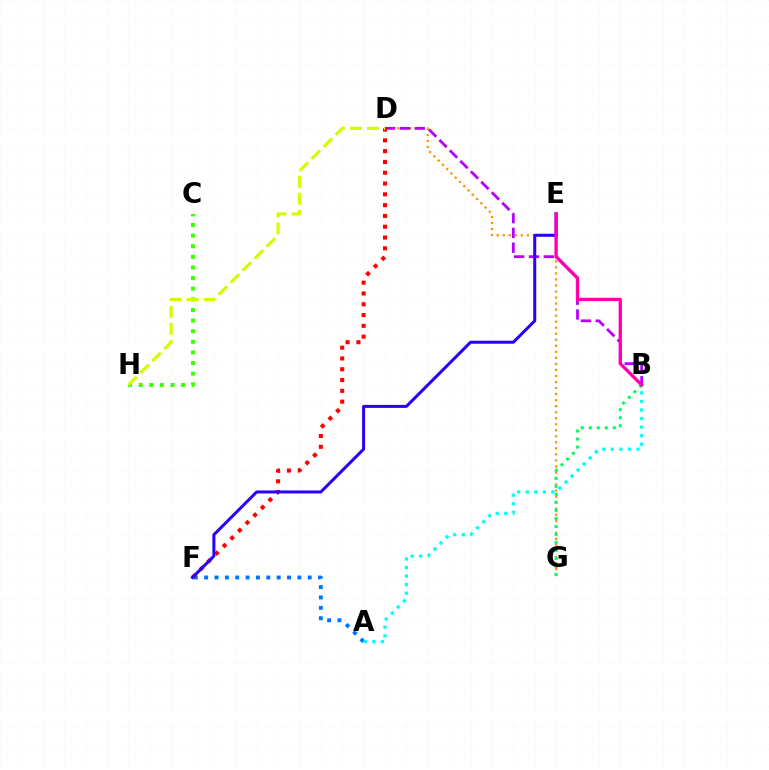{('D', 'G'): [{'color': '#ff9400', 'line_style': 'dotted', 'thickness': 1.64}], ('B', 'D'): [{'color': '#b900ff', 'line_style': 'dashed', 'thickness': 2.01}], ('B', 'G'): [{'color': '#00ff5c', 'line_style': 'dotted', 'thickness': 2.18}], ('A', 'F'): [{'color': '#0074ff', 'line_style': 'dotted', 'thickness': 2.81}], ('D', 'F'): [{'color': '#ff0000', 'line_style': 'dotted', 'thickness': 2.93}], ('A', 'B'): [{'color': '#00fff6', 'line_style': 'dotted', 'thickness': 2.33}], ('E', 'F'): [{'color': '#2500ff', 'line_style': 'solid', 'thickness': 2.16}], ('B', 'E'): [{'color': '#ff00ac', 'line_style': 'solid', 'thickness': 2.4}], ('C', 'H'): [{'color': '#3dff00', 'line_style': 'dotted', 'thickness': 2.89}], ('D', 'H'): [{'color': '#d1ff00', 'line_style': 'dashed', 'thickness': 2.31}]}